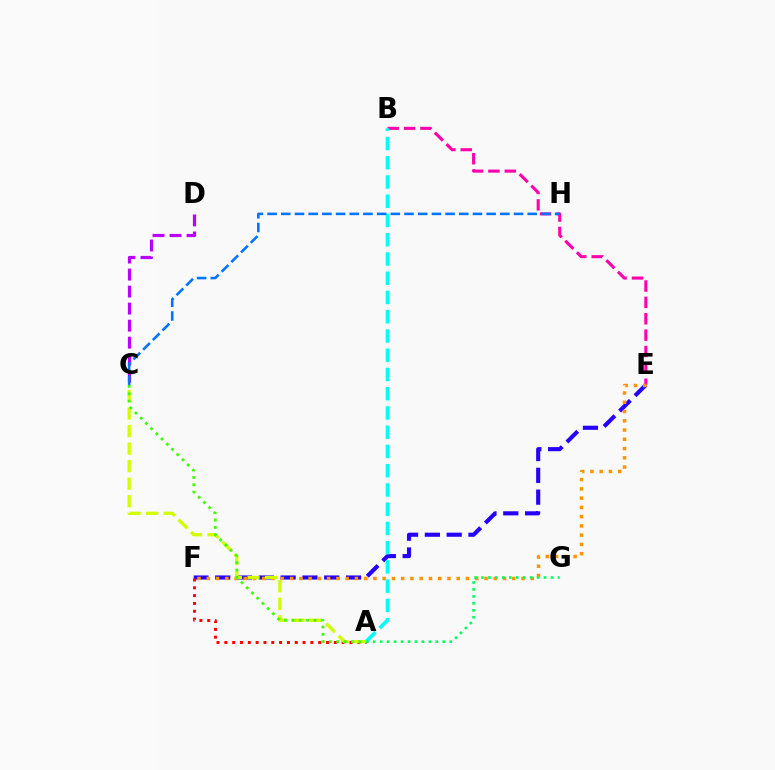{('E', 'F'): [{'color': '#2500ff', 'line_style': 'dashed', 'thickness': 2.96}, {'color': '#ff9400', 'line_style': 'dotted', 'thickness': 2.52}], ('B', 'E'): [{'color': '#ff00ac', 'line_style': 'dashed', 'thickness': 2.22}], ('A', 'B'): [{'color': '#00fff6', 'line_style': 'dashed', 'thickness': 2.61}], ('A', 'F'): [{'color': '#ff0000', 'line_style': 'dotted', 'thickness': 2.13}], ('A', 'C'): [{'color': '#d1ff00', 'line_style': 'dashed', 'thickness': 2.38}, {'color': '#3dff00', 'line_style': 'dotted', 'thickness': 2.0}], ('C', 'D'): [{'color': '#b900ff', 'line_style': 'dashed', 'thickness': 2.31}], ('C', 'H'): [{'color': '#0074ff', 'line_style': 'dashed', 'thickness': 1.86}], ('A', 'G'): [{'color': '#00ff5c', 'line_style': 'dotted', 'thickness': 1.89}]}